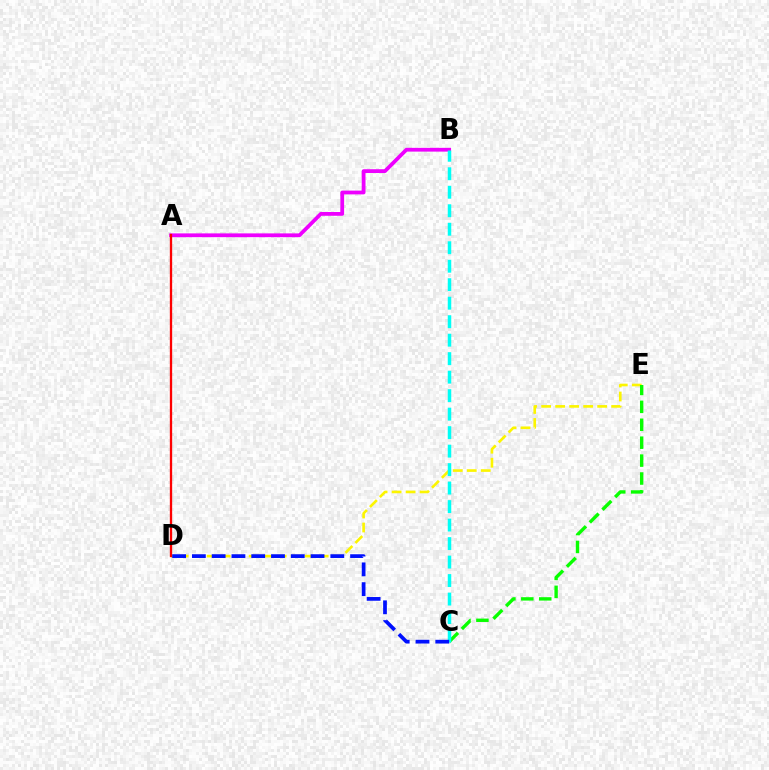{('D', 'E'): [{'color': '#fcf500', 'line_style': 'dashed', 'thickness': 1.9}], ('C', 'E'): [{'color': '#08ff00', 'line_style': 'dashed', 'thickness': 2.43}], ('A', 'B'): [{'color': '#ee00ff', 'line_style': 'solid', 'thickness': 2.72}], ('A', 'D'): [{'color': '#ff0000', 'line_style': 'solid', 'thickness': 1.67}], ('B', 'C'): [{'color': '#00fff6', 'line_style': 'dashed', 'thickness': 2.51}], ('C', 'D'): [{'color': '#0010ff', 'line_style': 'dashed', 'thickness': 2.69}]}